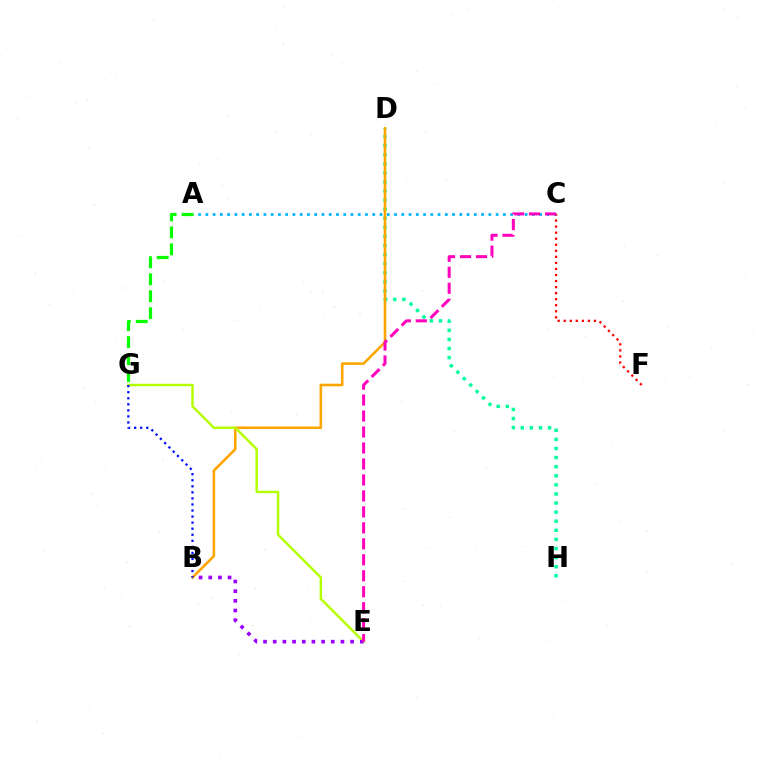{('D', 'H'): [{'color': '#00ff9d', 'line_style': 'dotted', 'thickness': 2.47}], ('B', 'D'): [{'color': '#ffa500', 'line_style': 'solid', 'thickness': 1.86}], ('A', 'C'): [{'color': '#00b5ff', 'line_style': 'dotted', 'thickness': 1.97}], ('E', 'G'): [{'color': '#b3ff00', 'line_style': 'solid', 'thickness': 1.76}], ('B', 'G'): [{'color': '#0010ff', 'line_style': 'dotted', 'thickness': 1.65}], ('B', 'E'): [{'color': '#9b00ff', 'line_style': 'dotted', 'thickness': 2.63}], ('A', 'G'): [{'color': '#08ff00', 'line_style': 'dashed', 'thickness': 2.31}], ('C', 'F'): [{'color': '#ff0000', 'line_style': 'dotted', 'thickness': 1.64}], ('C', 'E'): [{'color': '#ff00bd', 'line_style': 'dashed', 'thickness': 2.17}]}